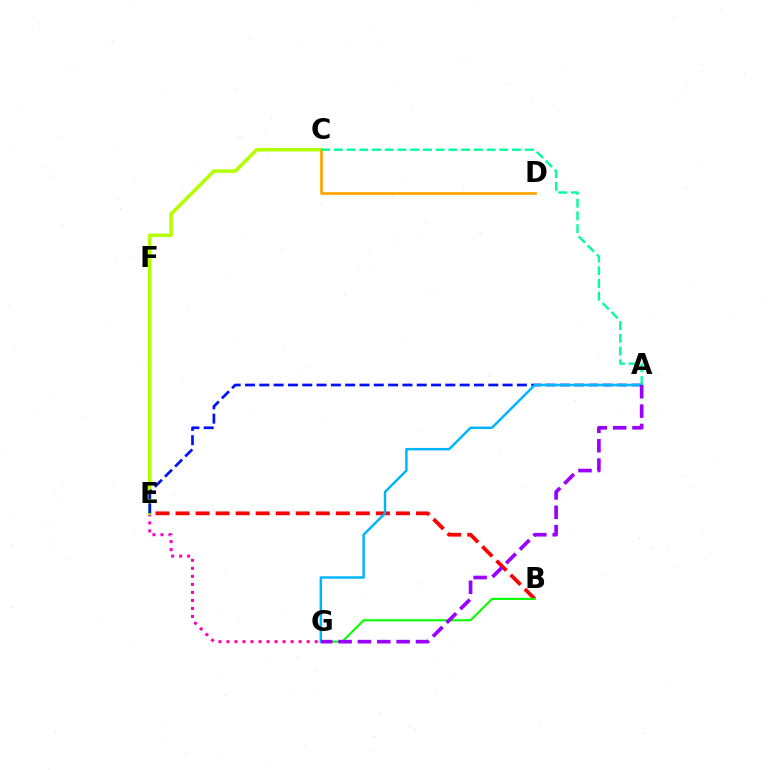{('B', 'E'): [{'color': '#ff0000', 'line_style': 'dashed', 'thickness': 2.72}], ('E', 'G'): [{'color': '#ff00bd', 'line_style': 'dotted', 'thickness': 2.18}], ('B', 'G'): [{'color': '#08ff00', 'line_style': 'solid', 'thickness': 1.52}], ('C', 'E'): [{'color': '#b3ff00', 'line_style': 'solid', 'thickness': 2.55}], ('A', 'E'): [{'color': '#0010ff', 'line_style': 'dashed', 'thickness': 1.94}], ('C', 'D'): [{'color': '#ffa500', 'line_style': 'solid', 'thickness': 1.94}], ('A', 'C'): [{'color': '#00ff9d', 'line_style': 'dashed', 'thickness': 1.73}], ('A', 'G'): [{'color': '#00b5ff', 'line_style': 'solid', 'thickness': 1.77}, {'color': '#9b00ff', 'line_style': 'dashed', 'thickness': 2.63}]}